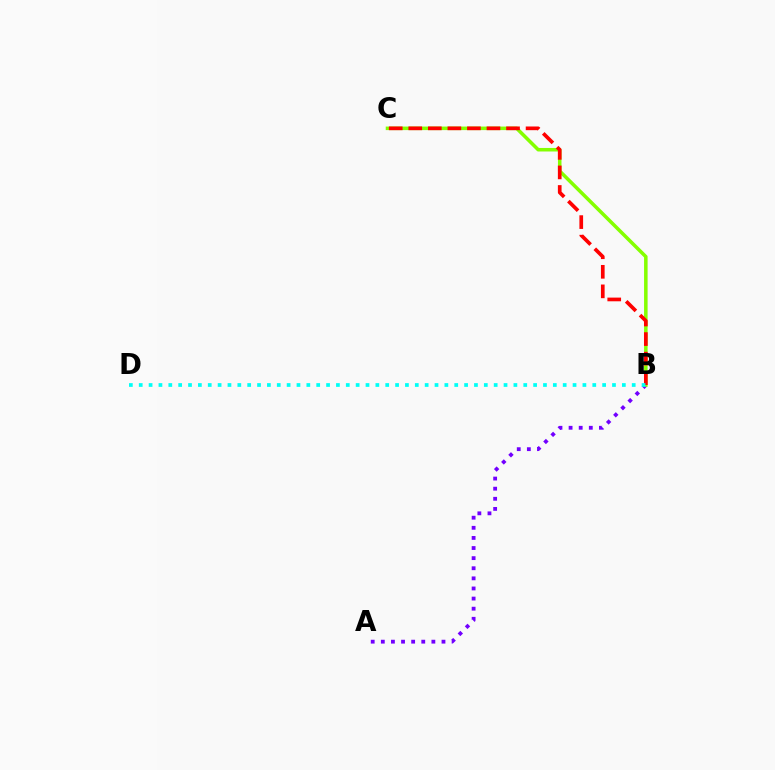{('A', 'B'): [{'color': '#7200ff', 'line_style': 'dotted', 'thickness': 2.75}], ('B', 'C'): [{'color': '#84ff00', 'line_style': 'solid', 'thickness': 2.54}, {'color': '#ff0000', 'line_style': 'dashed', 'thickness': 2.66}], ('B', 'D'): [{'color': '#00fff6', 'line_style': 'dotted', 'thickness': 2.68}]}